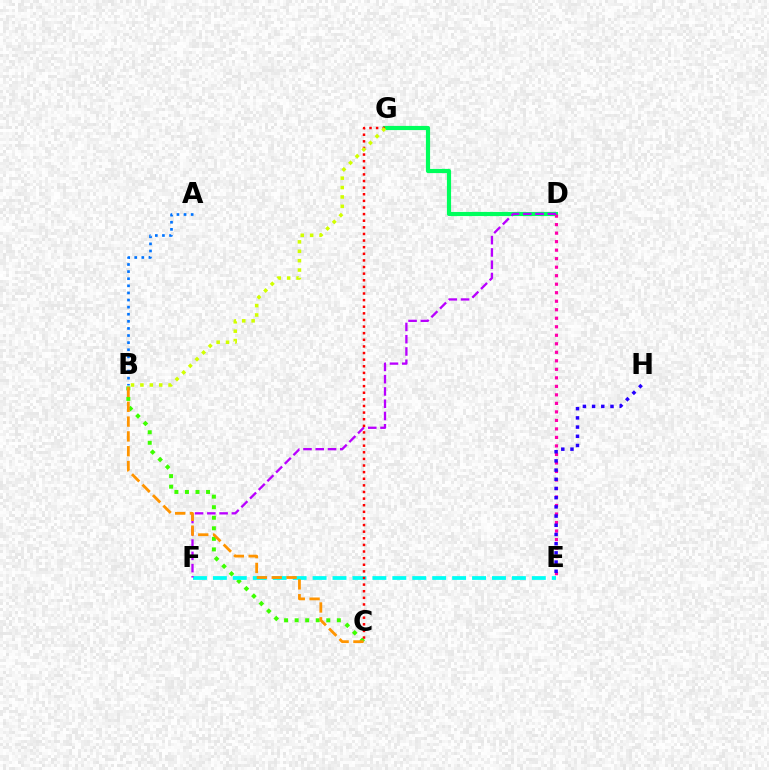{('B', 'C'): [{'color': '#3dff00', 'line_style': 'dotted', 'thickness': 2.87}, {'color': '#ff9400', 'line_style': 'dashed', 'thickness': 2.01}], ('D', 'G'): [{'color': '#00ff5c', 'line_style': 'solid', 'thickness': 3.0}], ('D', 'E'): [{'color': '#ff00ac', 'line_style': 'dotted', 'thickness': 2.31}], ('E', 'F'): [{'color': '#00fff6', 'line_style': 'dashed', 'thickness': 2.71}], ('D', 'F'): [{'color': '#b900ff', 'line_style': 'dashed', 'thickness': 1.67}], ('C', 'G'): [{'color': '#ff0000', 'line_style': 'dotted', 'thickness': 1.8}], ('B', 'G'): [{'color': '#d1ff00', 'line_style': 'dotted', 'thickness': 2.55}], ('A', 'B'): [{'color': '#0074ff', 'line_style': 'dotted', 'thickness': 1.93}], ('E', 'H'): [{'color': '#2500ff', 'line_style': 'dotted', 'thickness': 2.5}]}